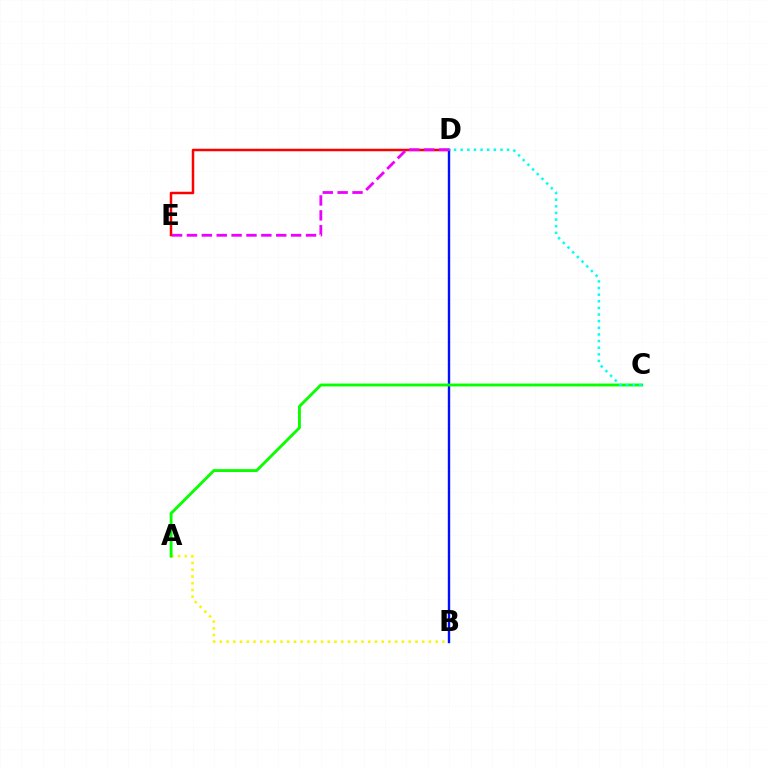{('A', 'B'): [{'color': '#fcf500', 'line_style': 'dotted', 'thickness': 1.83}], ('D', 'E'): [{'color': '#ff0000', 'line_style': 'solid', 'thickness': 1.79}, {'color': '#ee00ff', 'line_style': 'dashed', 'thickness': 2.02}], ('B', 'D'): [{'color': '#0010ff', 'line_style': 'solid', 'thickness': 1.72}], ('A', 'C'): [{'color': '#08ff00', 'line_style': 'solid', 'thickness': 2.07}], ('C', 'D'): [{'color': '#00fff6', 'line_style': 'dotted', 'thickness': 1.8}]}